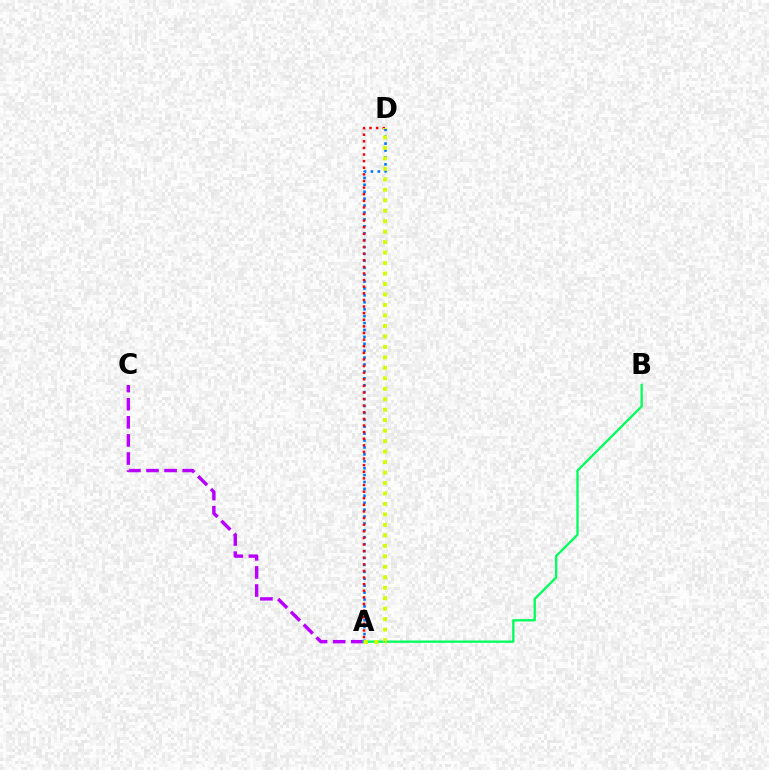{('A', 'C'): [{'color': '#b900ff', 'line_style': 'dashed', 'thickness': 2.46}], ('A', 'D'): [{'color': '#0074ff', 'line_style': 'dotted', 'thickness': 1.88}, {'color': '#ff0000', 'line_style': 'dotted', 'thickness': 1.8}, {'color': '#d1ff00', 'line_style': 'dotted', 'thickness': 2.85}], ('A', 'B'): [{'color': '#00ff5c', 'line_style': 'solid', 'thickness': 1.67}]}